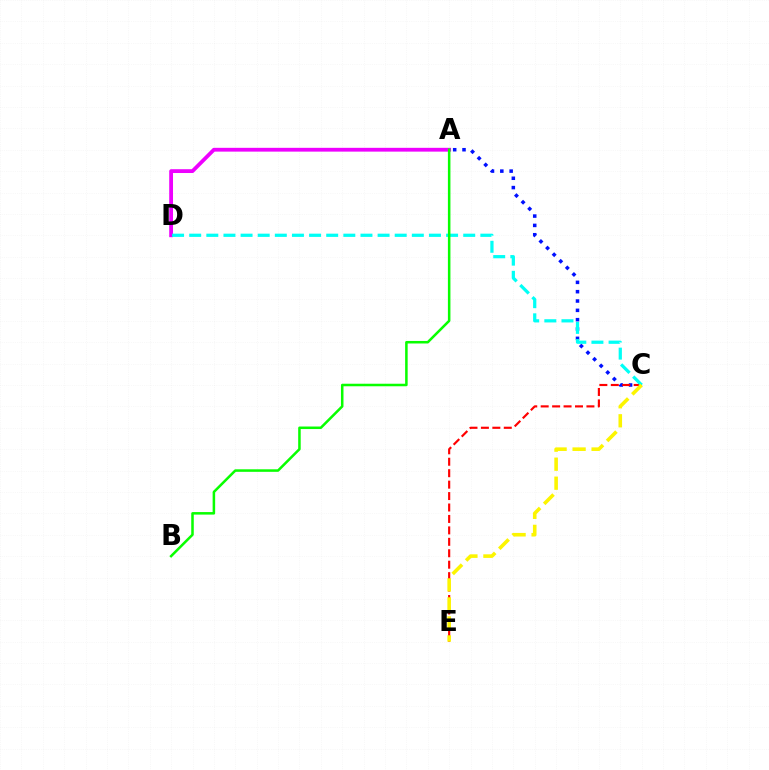{('A', 'C'): [{'color': '#0010ff', 'line_style': 'dotted', 'thickness': 2.54}], ('A', 'D'): [{'color': '#ee00ff', 'line_style': 'solid', 'thickness': 2.74}], ('C', 'E'): [{'color': '#ff0000', 'line_style': 'dashed', 'thickness': 1.55}, {'color': '#fcf500', 'line_style': 'dashed', 'thickness': 2.58}], ('C', 'D'): [{'color': '#00fff6', 'line_style': 'dashed', 'thickness': 2.33}], ('A', 'B'): [{'color': '#08ff00', 'line_style': 'solid', 'thickness': 1.82}]}